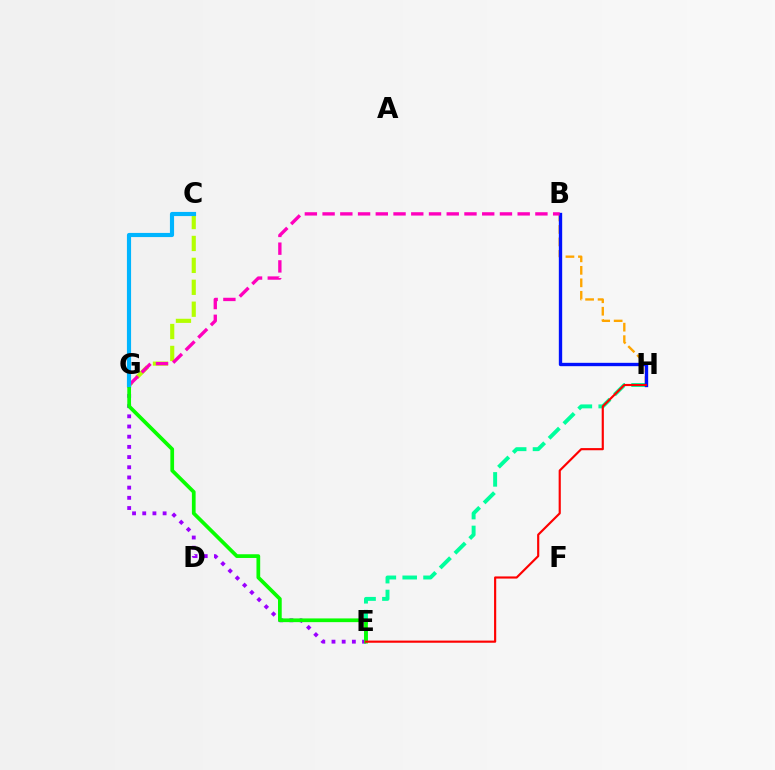{('E', 'G'): [{'color': '#9b00ff', 'line_style': 'dotted', 'thickness': 2.77}, {'color': '#08ff00', 'line_style': 'solid', 'thickness': 2.68}], ('B', 'H'): [{'color': '#ffa500', 'line_style': 'dashed', 'thickness': 1.7}, {'color': '#0010ff', 'line_style': 'solid', 'thickness': 2.41}], ('E', 'H'): [{'color': '#00ff9d', 'line_style': 'dashed', 'thickness': 2.83}, {'color': '#ff0000', 'line_style': 'solid', 'thickness': 1.55}], ('C', 'G'): [{'color': '#b3ff00', 'line_style': 'dashed', 'thickness': 2.98}, {'color': '#00b5ff', 'line_style': 'solid', 'thickness': 2.98}], ('B', 'G'): [{'color': '#ff00bd', 'line_style': 'dashed', 'thickness': 2.41}]}